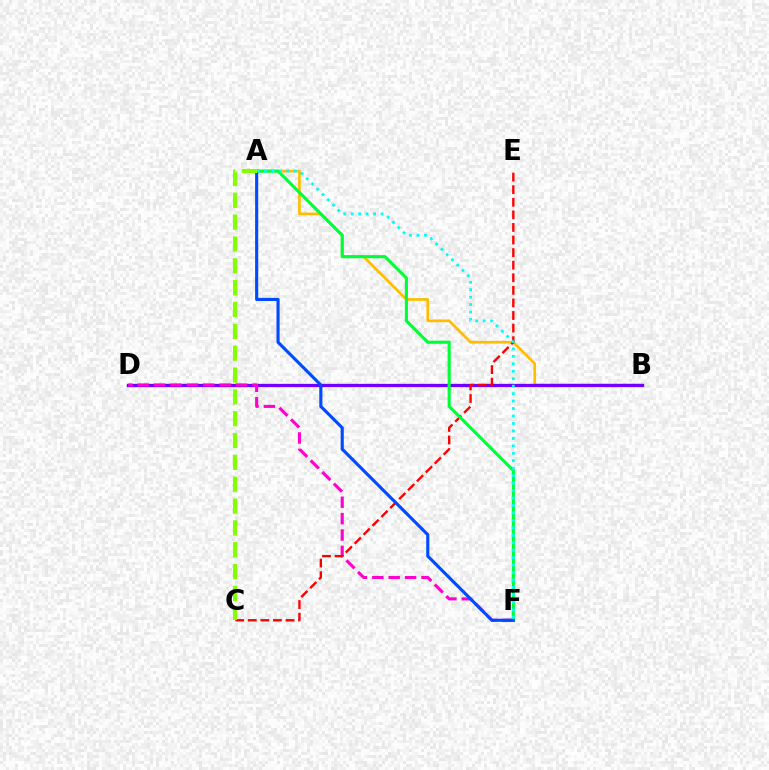{('A', 'B'): [{'color': '#ffbd00', 'line_style': 'solid', 'thickness': 1.93}], ('B', 'D'): [{'color': '#7200ff', 'line_style': 'solid', 'thickness': 2.38}], ('D', 'F'): [{'color': '#ff00cf', 'line_style': 'dashed', 'thickness': 2.23}], ('C', 'E'): [{'color': '#ff0000', 'line_style': 'dashed', 'thickness': 1.71}], ('A', 'F'): [{'color': '#00ff39', 'line_style': 'solid', 'thickness': 2.25}, {'color': '#004bff', 'line_style': 'solid', 'thickness': 2.25}, {'color': '#00fff6', 'line_style': 'dotted', 'thickness': 2.03}], ('A', 'C'): [{'color': '#84ff00', 'line_style': 'dashed', 'thickness': 2.97}]}